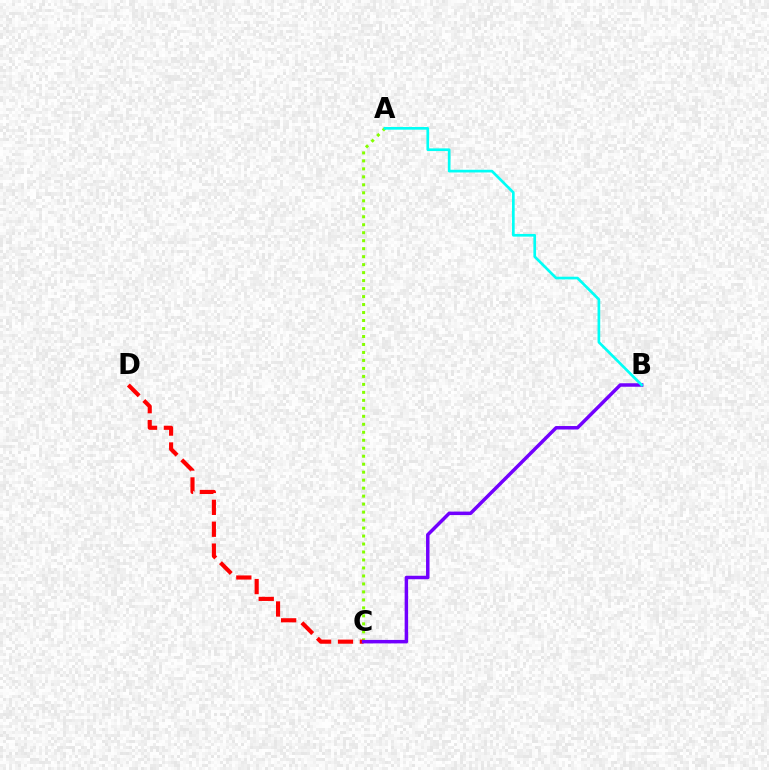{('A', 'C'): [{'color': '#84ff00', 'line_style': 'dotted', 'thickness': 2.17}], ('C', 'D'): [{'color': '#ff0000', 'line_style': 'dashed', 'thickness': 2.97}], ('B', 'C'): [{'color': '#7200ff', 'line_style': 'solid', 'thickness': 2.51}], ('A', 'B'): [{'color': '#00fff6', 'line_style': 'solid', 'thickness': 1.93}]}